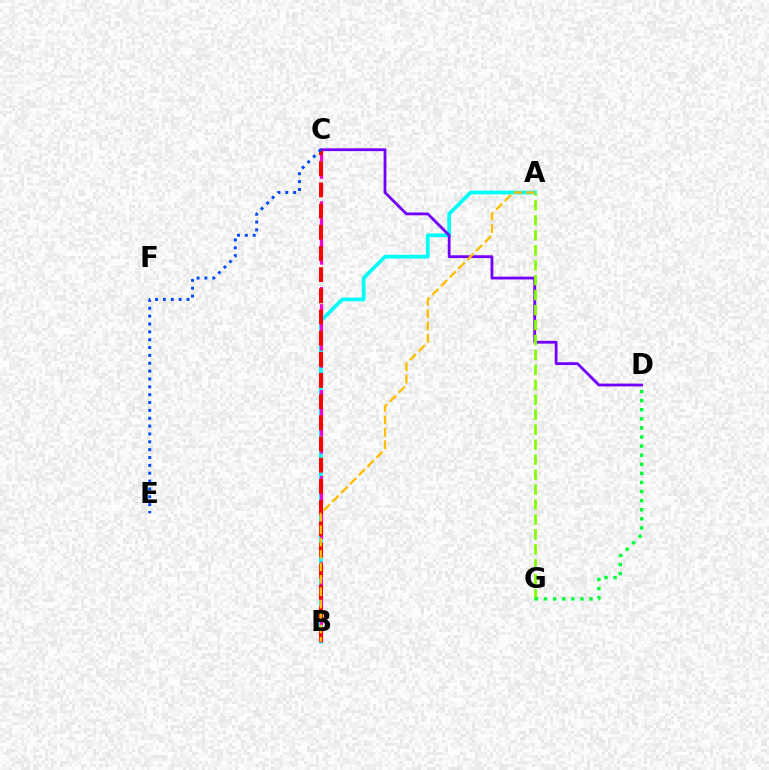{('A', 'B'): [{'color': '#00fff6', 'line_style': 'solid', 'thickness': 2.69}, {'color': '#ffbd00', 'line_style': 'dashed', 'thickness': 1.68}], ('C', 'D'): [{'color': '#7200ff', 'line_style': 'solid', 'thickness': 2.02}], ('A', 'G'): [{'color': '#84ff00', 'line_style': 'dashed', 'thickness': 2.03}], ('B', 'C'): [{'color': '#ff00cf', 'line_style': 'dashed', 'thickness': 2.33}, {'color': '#ff0000', 'line_style': 'dashed', 'thickness': 2.88}], ('C', 'E'): [{'color': '#004bff', 'line_style': 'dotted', 'thickness': 2.13}], ('D', 'G'): [{'color': '#00ff39', 'line_style': 'dotted', 'thickness': 2.47}]}